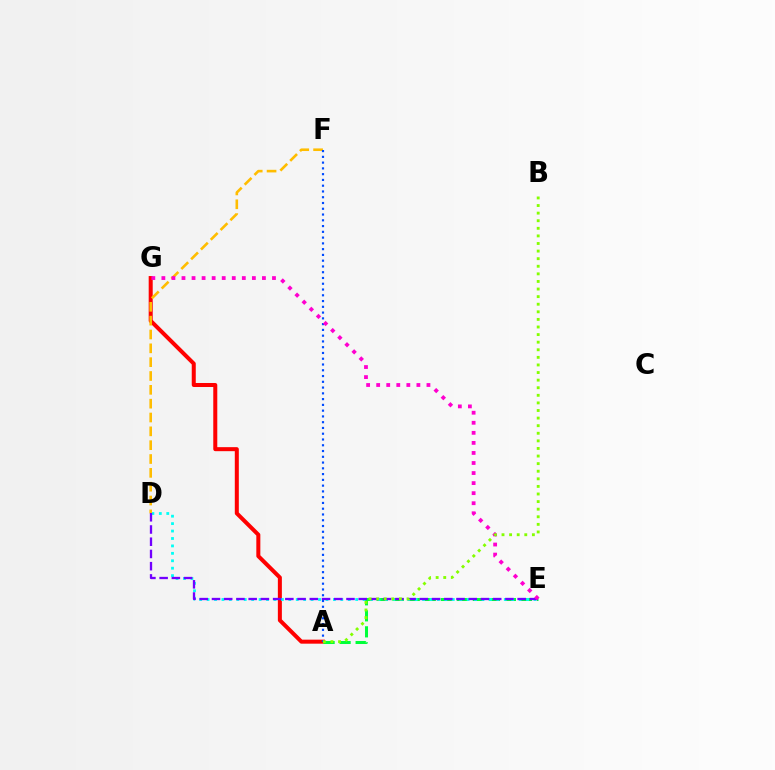{('A', 'G'): [{'color': '#ff0000', 'line_style': 'solid', 'thickness': 2.89}], ('A', 'E'): [{'color': '#00ff39', 'line_style': 'dashed', 'thickness': 2.18}], ('D', 'E'): [{'color': '#00fff6', 'line_style': 'dotted', 'thickness': 2.02}, {'color': '#7200ff', 'line_style': 'dashed', 'thickness': 1.66}], ('D', 'F'): [{'color': '#ffbd00', 'line_style': 'dashed', 'thickness': 1.88}], ('A', 'F'): [{'color': '#004bff', 'line_style': 'dotted', 'thickness': 1.57}], ('E', 'G'): [{'color': '#ff00cf', 'line_style': 'dotted', 'thickness': 2.73}], ('A', 'B'): [{'color': '#84ff00', 'line_style': 'dotted', 'thickness': 2.06}]}